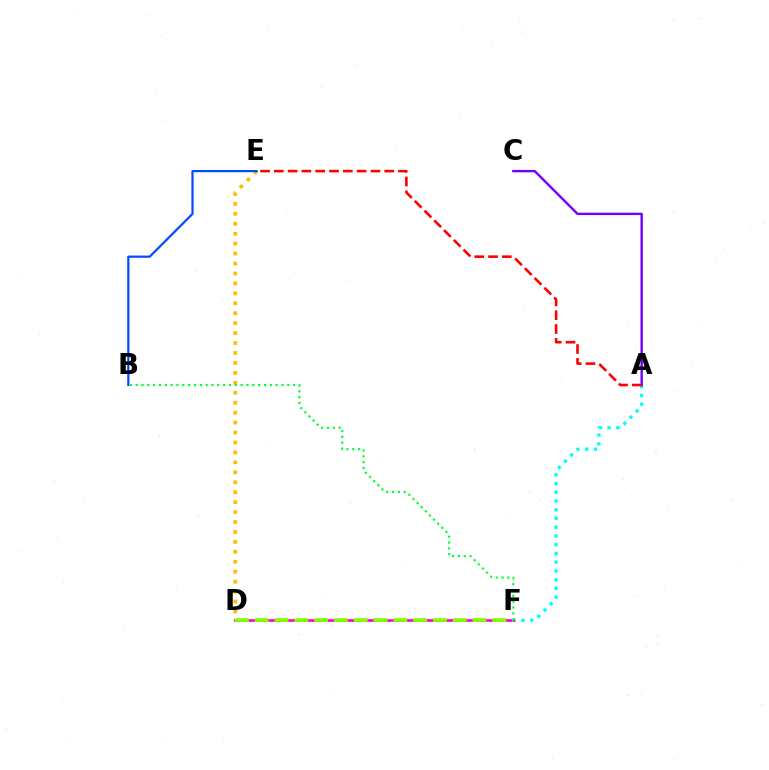{('A', 'F'): [{'color': '#00fff6', 'line_style': 'dotted', 'thickness': 2.38}], ('D', 'E'): [{'color': '#ffbd00', 'line_style': 'dotted', 'thickness': 2.7}], ('A', 'C'): [{'color': '#7200ff', 'line_style': 'solid', 'thickness': 1.73}], ('B', 'E'): [{'color': '#004bff', 'line_style': 'solid', 'thickness': 1.59}], ('A', 'E'): [{'color': '#ff0000', 'line_style': 'dashed', 'thickness': 1.87}], ('D', 'F'): [{'color': '#ff00cf', 'line_style': 'solid', 'thickness': 1.91}, {'color': '#84ff00', 'line_style': 'dashed', 'thickness': 2.69}], ('B', 'F'): [{'color': '#00ff39', 'line_style': 'dotted', 'thickness': 1.58}]}